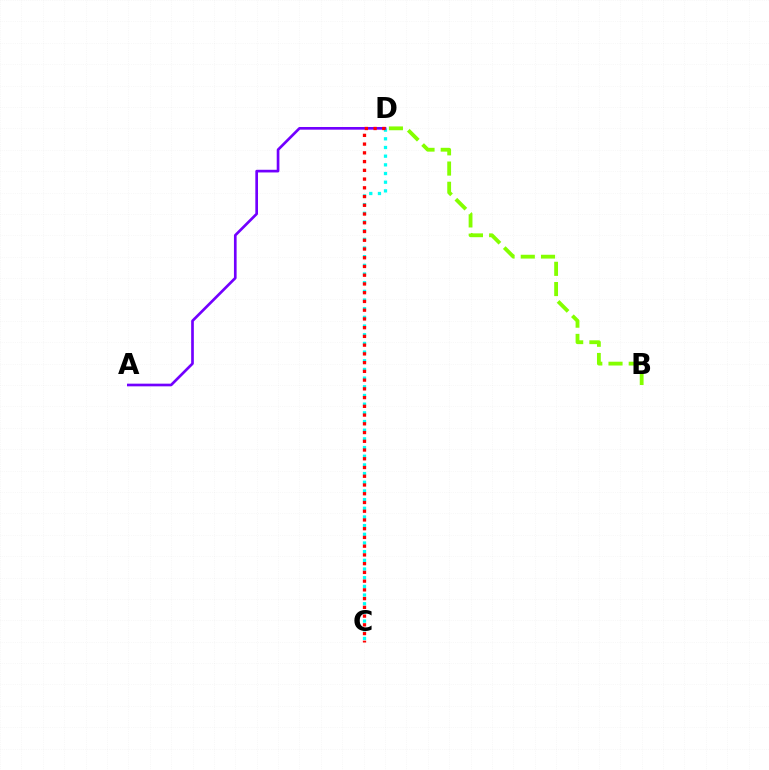{('C', 'D'): [{'color': '#00fff6', 'line_style': 'dotted', 'thickness': 2.36}, {'color': '#ff0000', 'line_style': 'dotted', 'thickness': 2.37}], ('A', 'D'): [{'color': '#7200ff', 'line_style': 'solid', 'thickness': 1.93}], ('B', 'D'): [{'color': '#84ff00', 'line_style': 'dashed', 'thickness': 2.75}]}